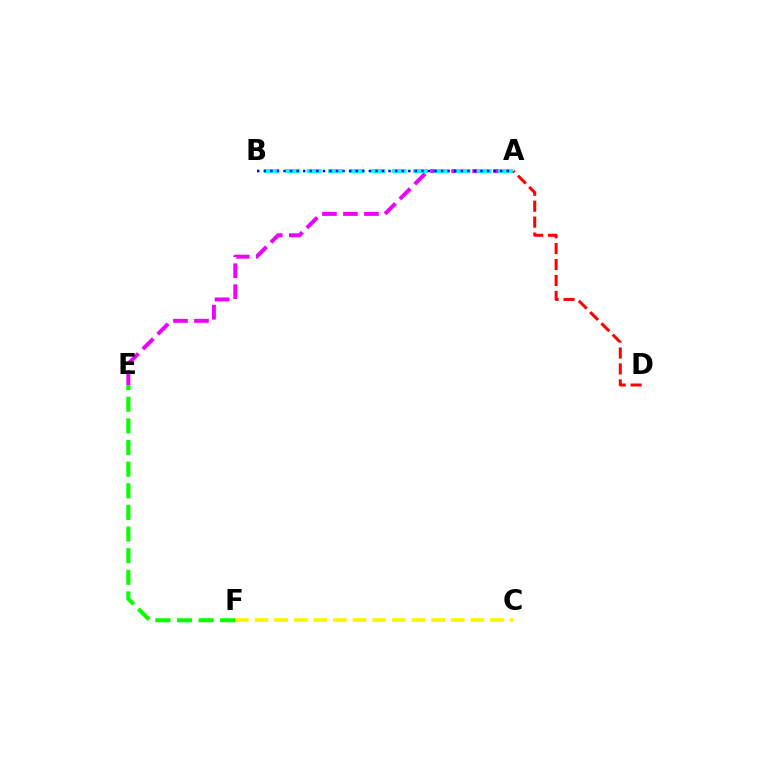{('E', 'F'): [{'color': '#08ff00', 'line_style': 'dashed', 'thickness': 2.94}], ('A', 'E'): [{'color': '#ee00ff', 'line_style': 'dashed', 'thickness': 2.85}], ('A', 'B'): [{'color': '#00fff6', 'line_style': 'dashed', 'thickness': 2.89}, {'color': '#0010ff', 'line_style': 'dotted', 'thickness': 1.78}], ('A', 'D'): [{'color': '#ff0000', 'line_style': 'dashed', 'thickness': 2.17}], ('C', 'F'): [{'color': '#fcf500', 'line_style': 'dashed', 'thickness': 2.67}]}